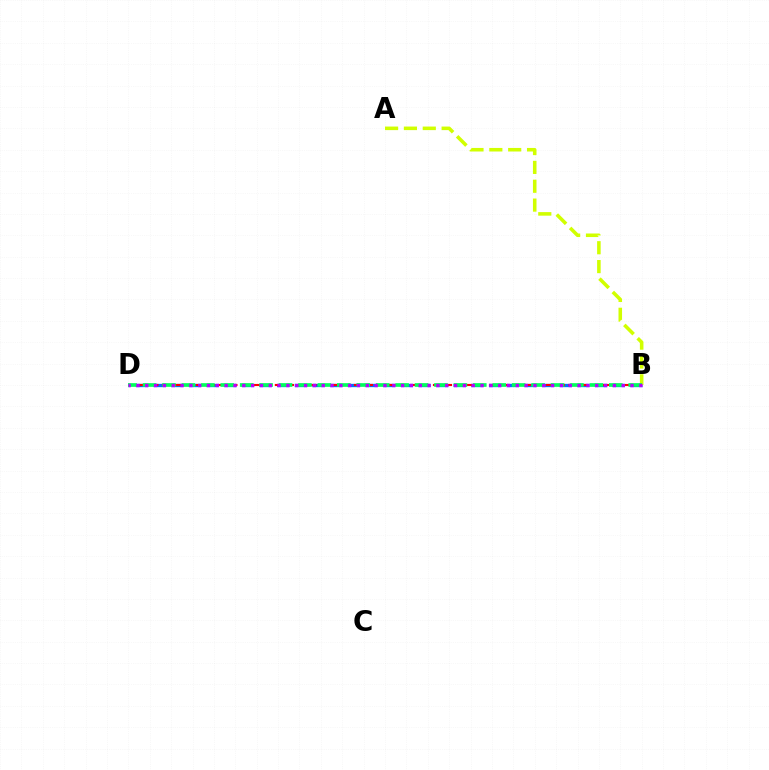{('B', 'D'): [{'color': '#0074ff', 'line_style': 'dashed', 'thickness': 2.4}, {'color': '#ff0000', 'line_style': 'dashed', 'thickness': 1.53}, {'color': '#00ff5c', 'line_style': 'dashed', 'thickness': 2.64}, {'color': '#b900ff', 'line_style': 'dotted', 'thickness': 2.4}], ('A', 'B'): [{'color': '#d1ff00', 'line_style': 'dashed', 'thickness': 2.56}]}